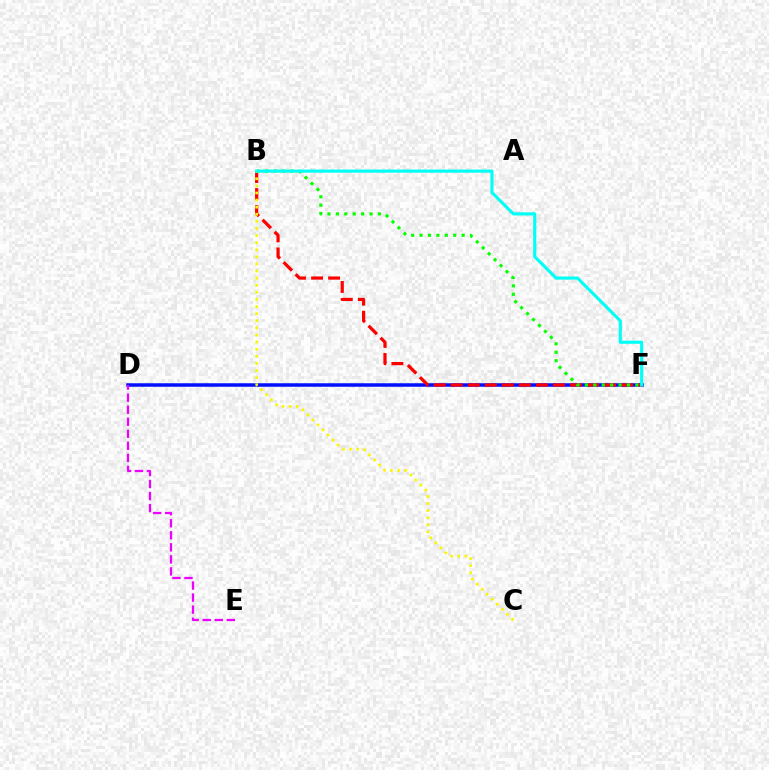{('D', 'F'): [{'color': '#0010ff', 'line_style': 'solid', 'thickness': 2.52}], ('B', 'F'): [{'color': '#ff0000', 'line_style': 'dashed', 'thickness': 2.31}, {'color': '#08ff00', 'line_style': 'dotted', 'thickness': 2.29}, {'color': '#00fff6', 'line_style': 'solid', 'thickness': 2.25}], ('D', 'E'): [{'color': '#ee00ff', 'line_style': 'dashed', 'thickness': 1.64}], ('B', 'C'): [{'color': '#fcf500', 'line_style': 'dotted', 'thickness': 1.93}]}